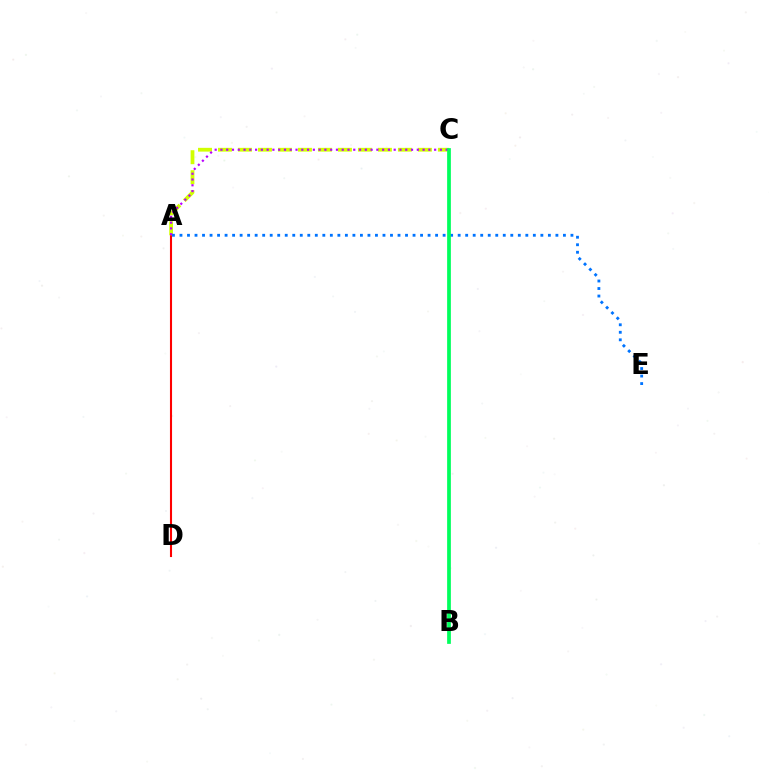{('A', 'D'): [{'color': '#ff0000', 'line_style': 'solid', 'thickness': 1.51}], ('A', 'C'): [{'color': '#d1ff00', 'line_style': 'dashed', 'thickness': 2.72}, {'color': '#b900ff', 'line_style': 'dotted', 'thickness': 1.57}], ('A', 'E'): [{'color': '#0074ff', 'line_style': 'dotted', 'thickness': 2.04}], ('B', 'C'): [{'color': '#00ff5c', 'line_style': 'solid', 'thickness': 2.69}]}